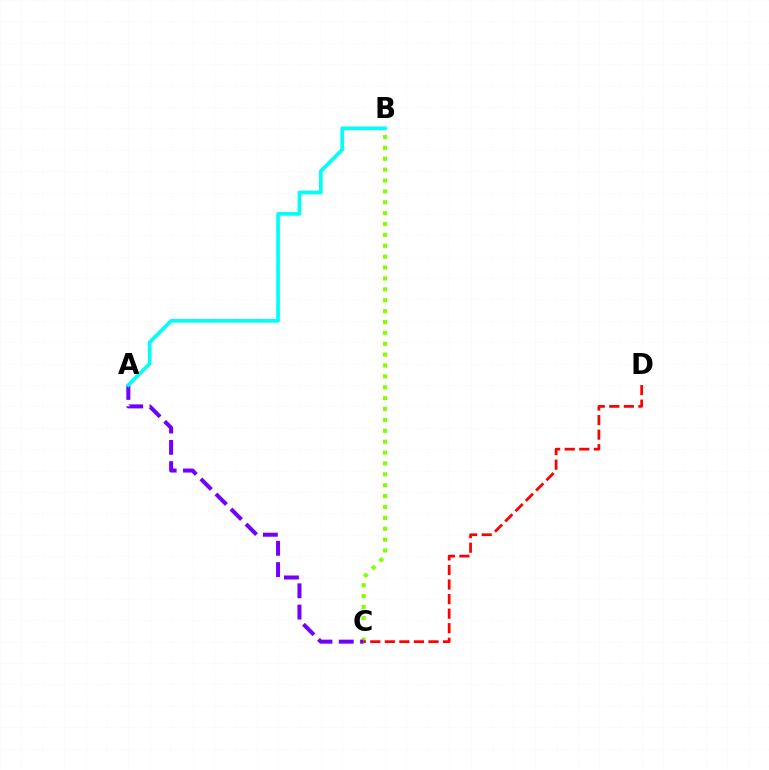{('B', 'C'): [{'color': '#84ff00', 'line_style': 'dotted', 'thickness': 2.96}], ('A', 'C'): [{'color': '#7200ff', 'line_style': 'dashed', 'thickness': 2.89}], ('C', 'D'): [{'color': '#ff0000', 'line_style': 'dashed', 'thickness': 1.98}], ('A', 'B'): [{'color': '#00fff6', 'line_style': 'solid', 'thickness': 2.67}]}